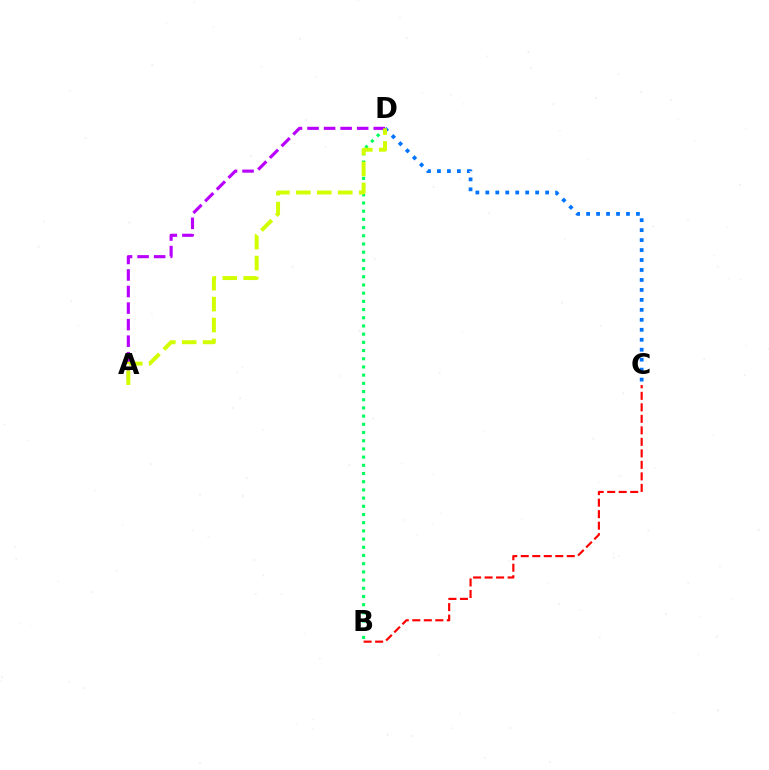{('B', 'D'): [{'color': '#00ff5c', 'line_style': 'dotted', 'thickness': 2.23}], ('B', 'C'): [{'color': '#ff0000', 'line_style': 'dashed', 'thickness': 1.56}], ('A', 'D'): [{'color': '#b900ff', 'line_style': 'dashed', 'thickness': 2.25}, {'color': '#d1ff00', 'line_style': 'dashed', 'thickness': 2.85}], ('C', 'D'): [{'color': '#0074ff', 'line_style': 'dotted', 'thickness': 2.71}]}